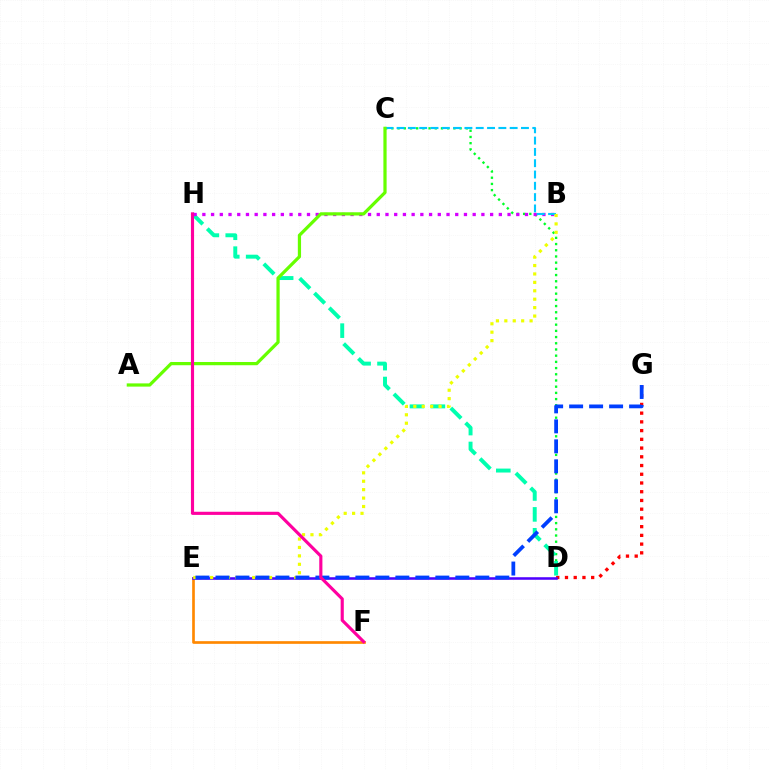{('D', 'G'): [{'color': '#ff0000', 'line_style': 'dotted', 'thickness': 2.37}], ('C', 'D'): [{'color': '#00ff27', 'line_style': 'dotted', 'thickness': 1.68}], ('E', 'F'): [{'color': '#ff8800', 'line_style': 'solid', 'thickness': 1.92}], ('D', 'H'): [{'color': '#00ffaf', 'line_style': 'dashed', 'thickness': 2.84}], ('D', 'E'): [{'color': '#4f00ff', 'line_style': 'solid', 'thickness': 1.83}], ('B', 'H'): [{'color': '#d600ff', 'line_style': 'dotted', 'thickness': 2.37}], ('B', 'C'): [{'color': '#00c7ff', 'line_style': 'dashed', 'thickness': 1.54}], ('B', 'E'): [{'color': '#eeff00', 'line_style': 'dotted', 'thickness': 2.29}], ('E', 'G'): [{'color': '#003fff', 'line_style': 'dashed', 'thickness': 2.72}], ('A', 'C'): [{'color': '#66ff00', 'line_style': 'solid', 'thickness': 2.33}], ('F', 'H'): [{'color': '#ff00a0', 'line_style': 'solid', 'thickness': 2.26}]}